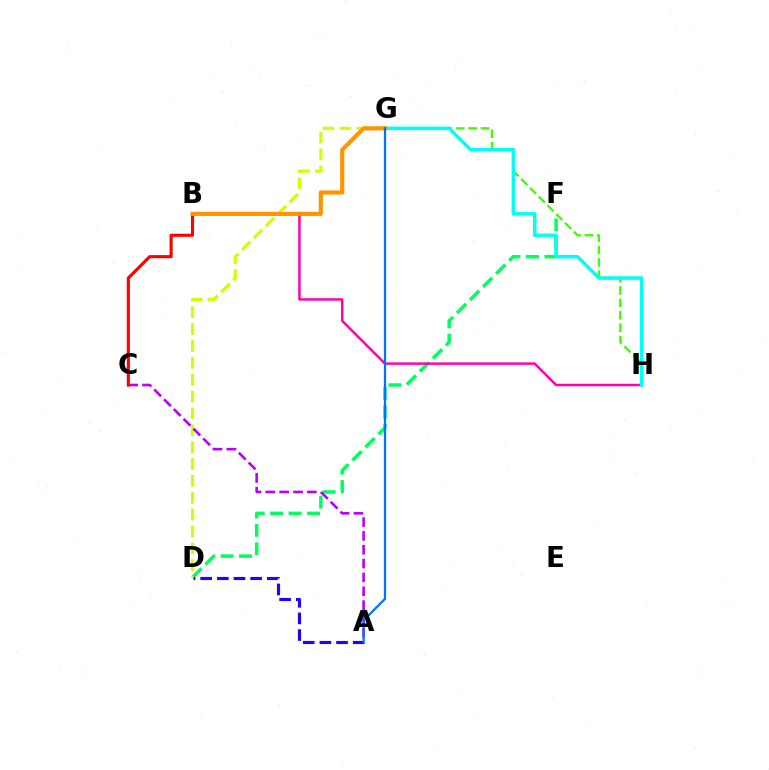{('D', 'F'): [{'color': '#00ff5c', 'line_style': 'dashed', 'thickness': 2.51}], ('G', 'H'): [{'color': '#3dff00', 'line_style': 'dashed', 'thickness': 1.68}, {'color': '#00fff6', 'line_style': 'solid', 'thickness': 2.55}], ('B', 'H'): [{'color': '#ff00ac', 'line_style': 'solid', 'thickness': 1.76}], ('A', 'D'): [{'color': '#2500ff', 'line_style': 'dashed', 'thickness': 2.26}], ('D', 'G'): [{'color': '#d1ff00', 'line_style': 'dashed', 'thickness': 2.29}], ('A', 'C'): [{'color': '#b900ff', 'line_style': 'dashed', 'thickness': 1.88}], ('B', 'C'): [{'color': '#ff0000', 'line_style': 'solid', 'thickness': 2.24}], ('B', 'G'): [{'color': '#ff9400', 'line_style': 'solid', 'thickness': 2.98}], ('A', 'G'): [{'color': '#0074ff', 'line_style': 'solid', 'thickness': 1.62}]}